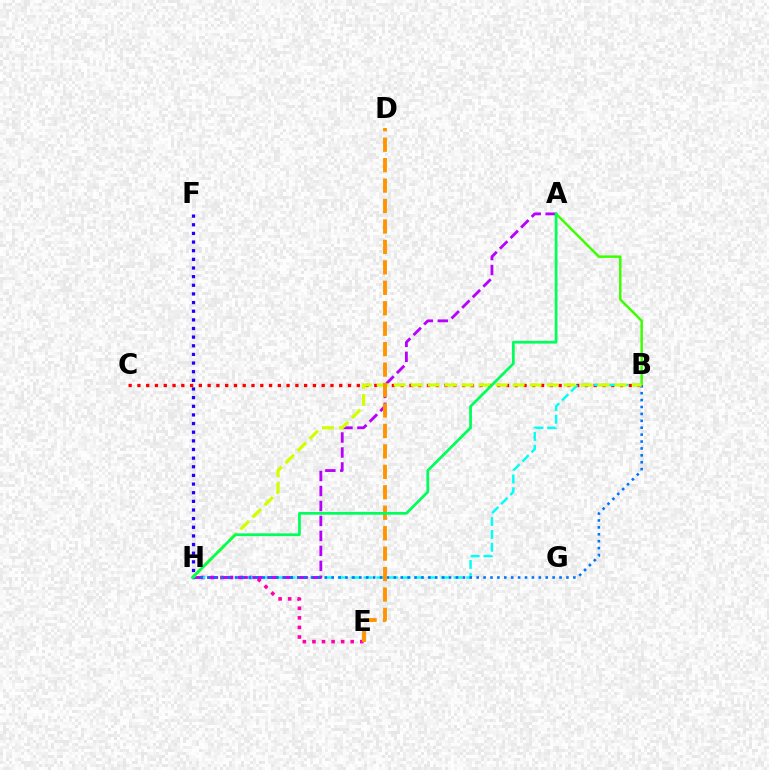{('A', 'B'): [{'color': '#3dff00', 'line_style': 'solid', 'thickness': 1.79}], ('E', 'H'): [{'color': '#ff00ac', 'line_style': 'dotted', 'thickness': 2.6}], ('F', 'H'): [{'color': '#2500ff', 'line_style': 'dotted', 'thickness': 2.35}], ('B', 'C'): [{'color': '#ff0000', 'line_style': 'dotted', 'thickness': 2.38}], ('B', 'H'): [{'color': '#00fff6', 'line_style': 'dashed', 'thickness': 1.75}, {'color': '#0074ff', 'line_style': 'dotted', 'thickness': 1.88}, {'color': '#d1ff00', 'line_style': 'dashed', 'thickness': 2.31}], ('A', 'H'): [{'color': '#b900ff', 'line_style': 'dashed', 'thickness': 2.03}, {'color': '#00ff5c', 'line_style': 'solid', 'thickness': 1.98}], ('D', 'E'): [{'color': '#ff9400', 'line_style': 'dashed', 'thickness': 2.78}]}